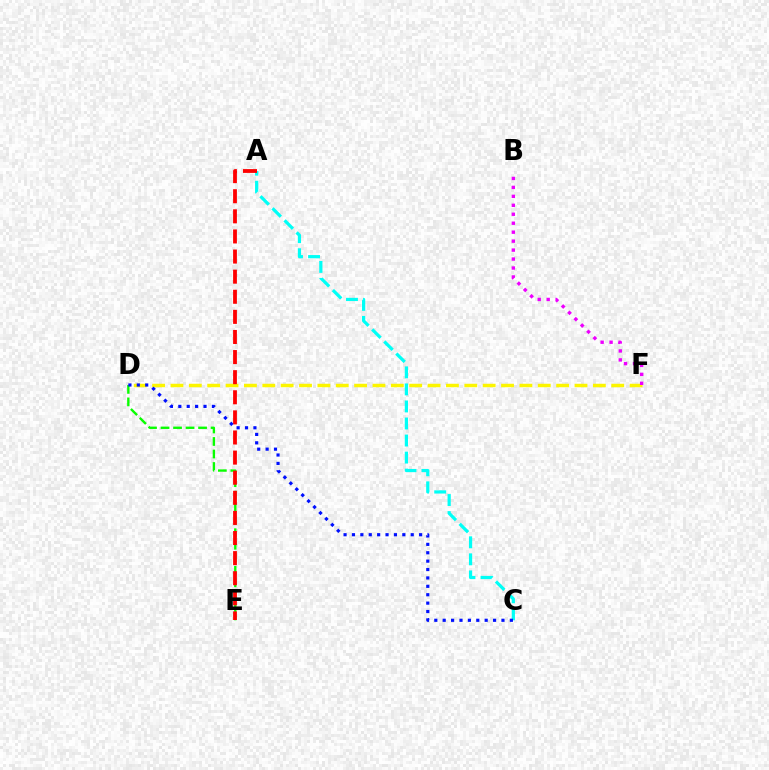{('D', 'F'): [{'color': '#fcf500', 'line_style': 'dashed', 'thickness': 2.49}], ('D', 'E'): [{'color': '#08ff00', 'line_style': 'dashed', 'thickness': 1.7}], ('A', 'C'): [{'color': '#00fff6', 'line_style': 'dashed', 'thickness': 2.32}], ('A', 'E'): [{'color': '#ff0000', 'line_style': 'dashed', 'thickness': 2.73}], ('C', 'D'): [{'color': '#0010ff', 'line_style': 'dotted', 'thickness': 2.28}], ('B', 'F'): [{'color': '#ee00ff', 'line_style': 'dotted', 'thickness': 2.43}]}